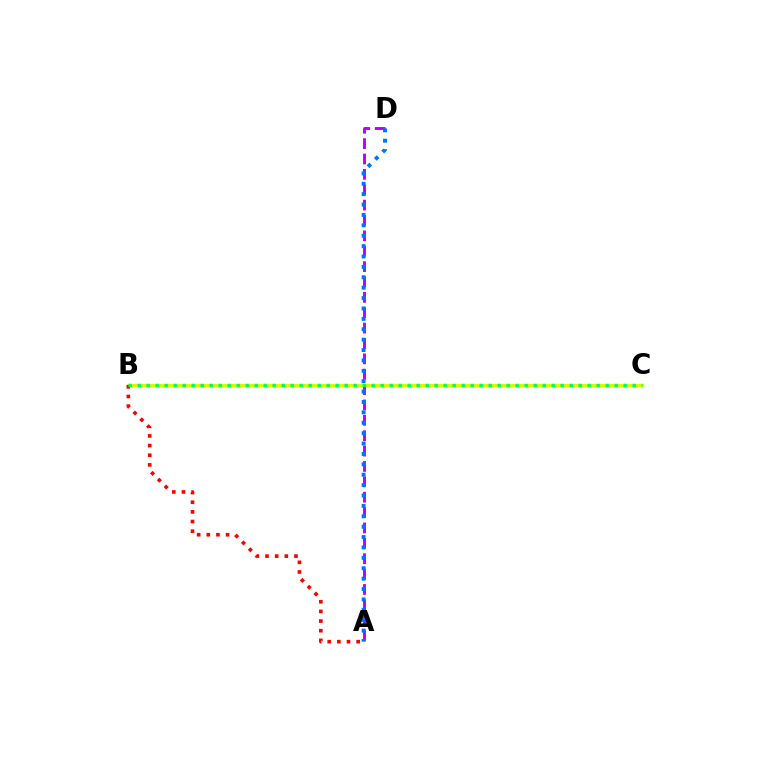{('B', 'C'): [{'color': '#d1ff00', 'line_style': 'solid', 'thickness': 2.39}, {'color': '#00ff5c', 'line_style': 'dotted', 'thickness': 2.45}], ('A', 'D'): [{'color': '#b900ff', 'line_style': 'dashed', 'thickness': 2.09}, {'color': '#0074ff', 'line_style': 'dotted', 'thickness': 2.82}], ('A', 'B'): [{'color': '#ff0000', 'line_style': 'dotted', 'thickness': 2.62}]}